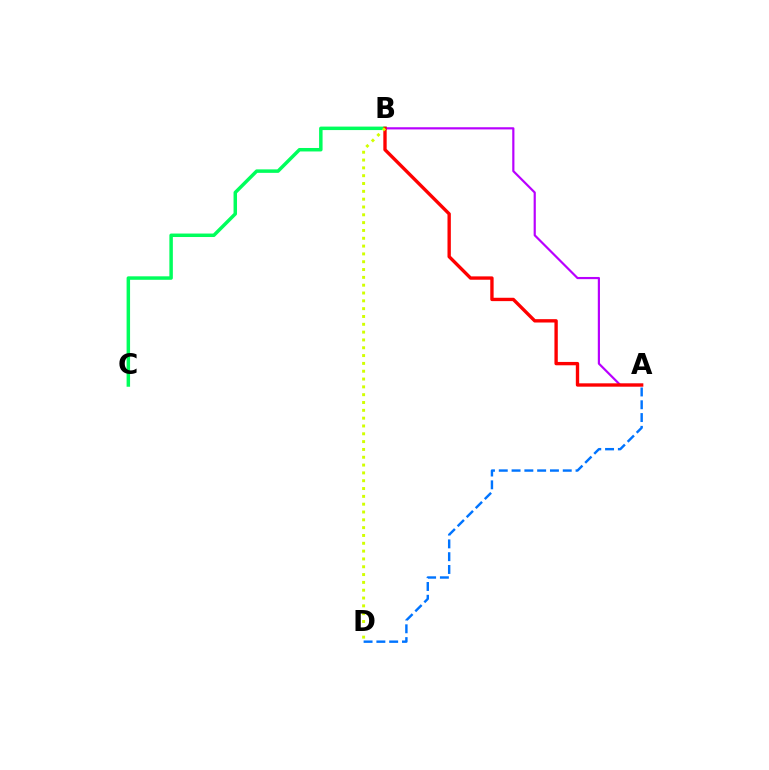{('B', 'C'): [{'color': '#00ff5c', 'line_style': 'solid', 'thickness': 2.5}], ('A', 'B'): [{'color': '#b900ff', 'line_style': 'solid', 'thickness': 1.57}, {'color': '#ff0000', 'line_style': 'solid', 'thickness': 2.42}], ('A', 'D'): [{'color': '#0074ff', 'line_style': 'dashed', 'thickness': 1.74}], ('B', 'D'): [{'color': '#d1ff00', 'line_style': 'dotted', 'thickness': 2.12}]}